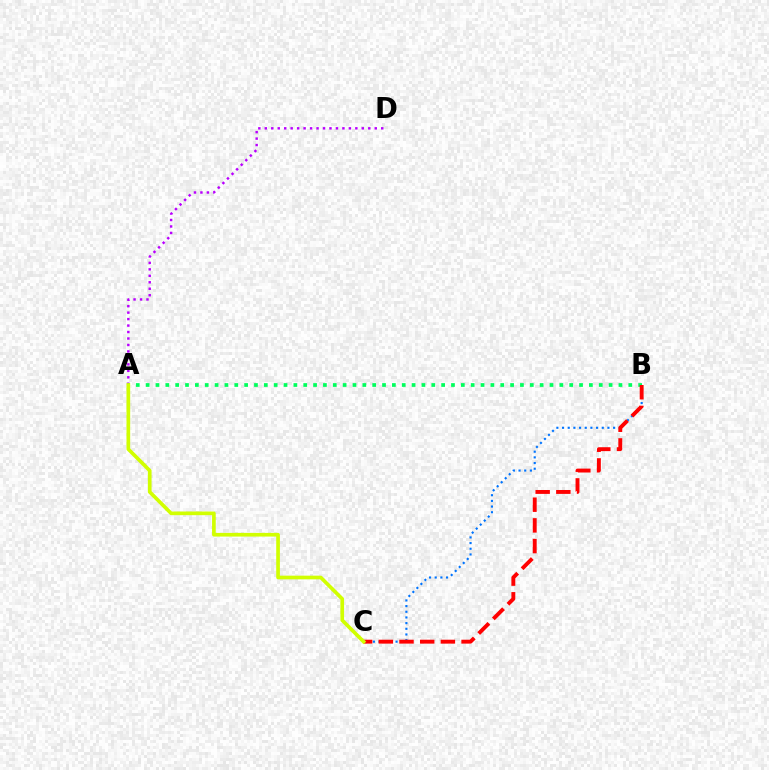{('B', 'C'): [{'color': '#0074ff', 'line_style': 'dotted', 'thickness': 1.54}, {'color': '#ff0000', 'line_style': 'dashed', 'thickness': 2.81}], ('A', 'D'): [{'color': '#b900ff', 'line_style': 'dotted', 'thickness': 1.76}], ('A', 'B'): [{'color': '#00ff5c', 'line_style': 'dotted', 'thickness': 2.68}], ('A', 'C'): [{'color': '#d1ff00', 'line_style': 'solid', 'thickness': 2.65}]}